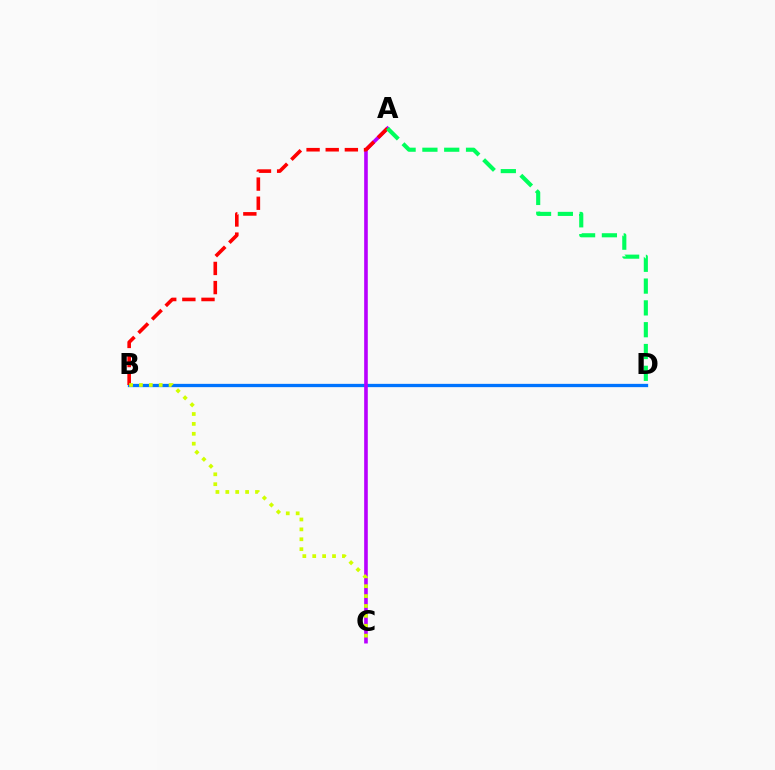{('B', 'D'): [{'color': '#0074ff', 'line_style': 'solid', 'thickness': 2.37}], ('A', 'C'): [{'color': '#b900ff', 'line_style': 'solid', 'thickness': 2.61}], ('A', 'B'): [{'color': '#ff0000', 'line_style': 'dashed', 'thickness': 2.6}], ('B', 'C'): [{'color': '#d1ff00', 'line_style': 'dotted', 'thickness': 2.69}], ('A', 'D'): [{'color': '#00ff5c', 'line_style': 'dashed', 'thickness': 2.96}]}